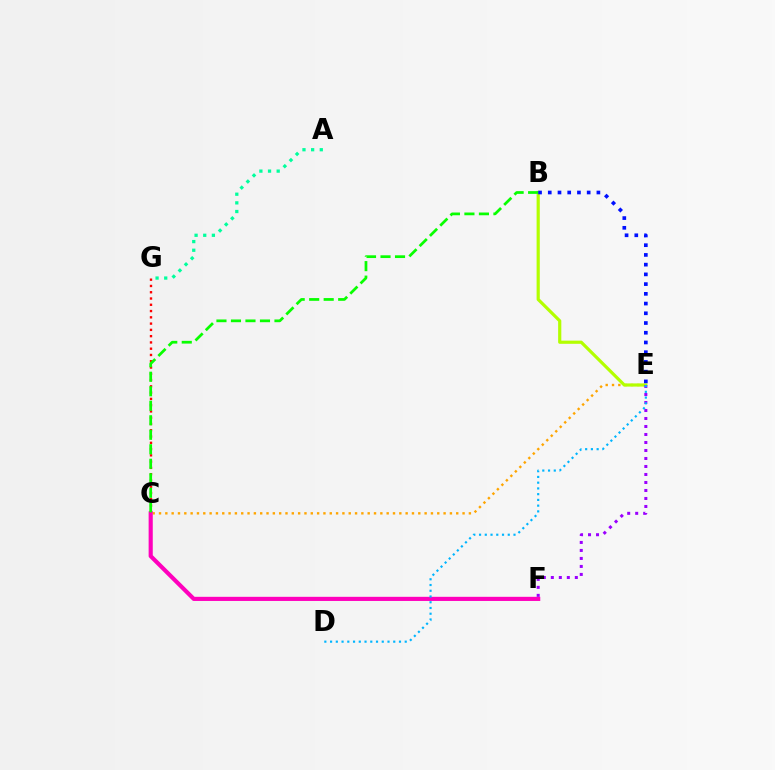{('C', 'E'): [{'color': '#ffa500', 'line_style': 'dotted', 'thickness': 1.72}], ('B', 'E'): [{'color': '#b3ff00', 'line_style': 'solid', 'thickness': 2.29}, {'color': '#0010ff', 'line_style': 'dotted', 'thickness': 2.64}], ('C', 'G'): [{'color': '#ff0000', 'line_style': 'dotted', 'thickness': 1.7}], ('C', 'F'): [{'color': '#ff00bd', 'line_style': 'solid', 'thickness': 2.98}], ('A', 'G'): [{'color': '#00ff9d', 'line_style': 'dotted', 'thickness': 2.35}], ('B', 'C'): [{'color': '#08ff00', 'line_style': 'dashed', 'thickness': 1.97}], ('E', 'F'): [{'color': '#9b00ff', 'line_style': 'dotted', 'thickness': 2.17}], ('D', 'E'): [{'color': '#00b5ff', 'line_style': 'dotted', 'thickness': 1.56}]}